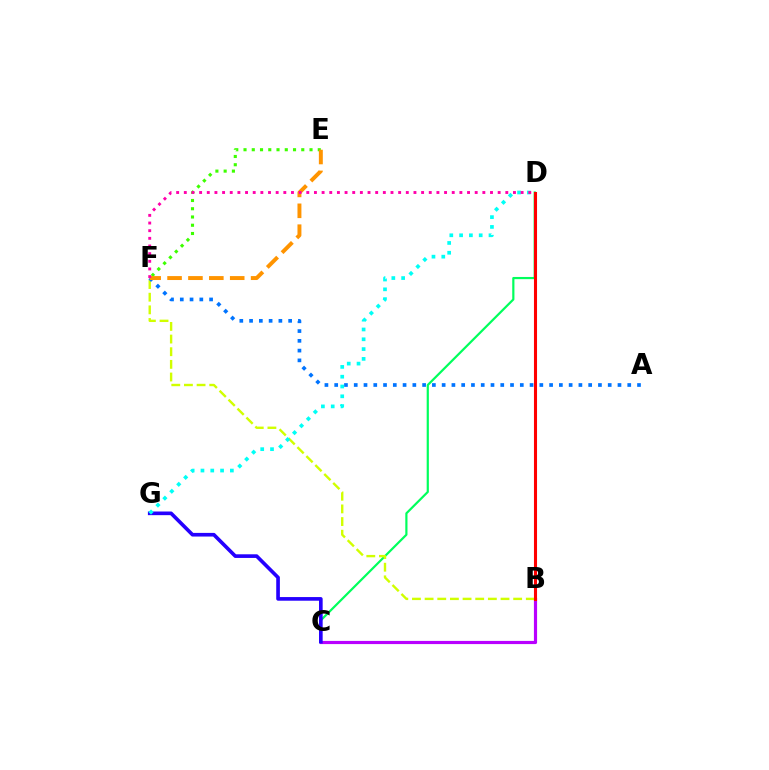{('B', 'C'): [{'color': '#b900ff', 'line_style': 'solid', 'thickness': 2.28}], ('C', 'D'): [{'color': '#00ff5c', 'line_style': 'solid', 'thickness': 1.58}], ('C', 'G'): [{'color': '#2500ff', 'line_style': 'solid', 'thickness': 2.63}], ('B', 'F'): [{'color': '#d1ff00', 'line_style': 'dashed', 'thickness': 1.72}], ('A', 'F'): [{'color': '#0074ff', 'line_style': 'dotted', 'thickness': 2.65}], ('E', 'F'): [{'color': '#3dff00', 'line_style': 'dotted', 'thickness': 2.24}, {'color': '#ff9400', 'line_style': 'dashed', 'thickness': 2.84}], ('D', 'G'): [{'color': '#00fff6', 'line_style': 'dotted', 'thickness': 2.66}], ('B', 'D'): [{'color': '#ff0000', 'line_style': 'solid', 'thickness': 2.22}], ('D', 'F'): [{'color': '#ff00ac', 'line_style': 'dotted', 'thickness': 2.08}]}